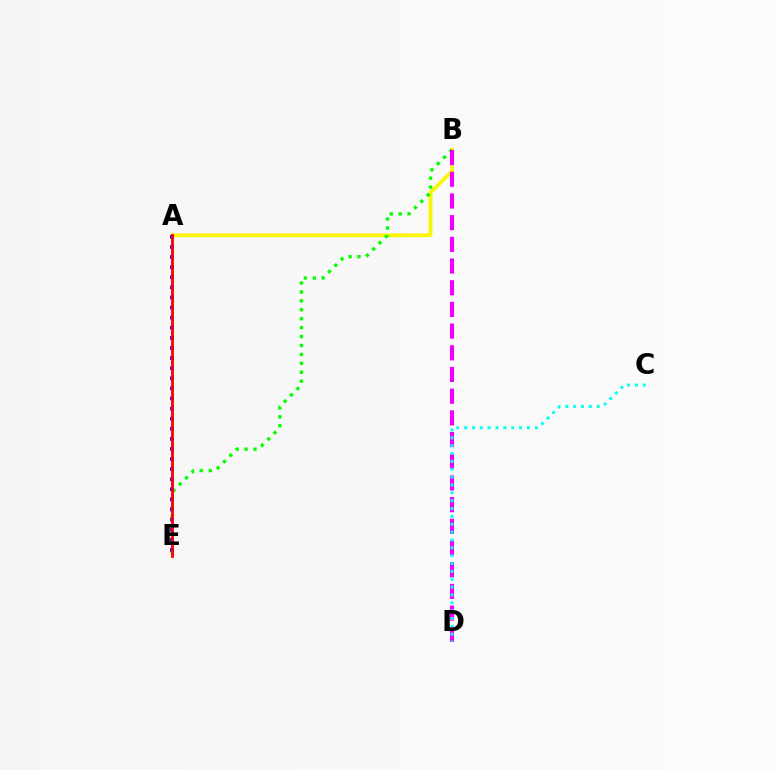{('A', 'B'): [{'color': '#fcf500', 'line_style': 'solid', 'thickness': 2.69}], ('B', 'E'): [{'color': '#08ff00', 'line_style': 'dotted', 'thickness': 2.42}], ('B', 'D'): [{'color': '#ee00ff', 'line_style': 'dashed', 'thickness': 2.95}], ('A', 'E'): [{'color': '#0010ff', 'line_style': 'dotted', 'thickness': 2.74}, {'color': '#ff0000', 'line_style': 'solid', 'thickness': 2.04}], ('C', 'D'): [{'color': '#00fff6', 'line_style': 'dotted', 'thickness': 2.13}]}